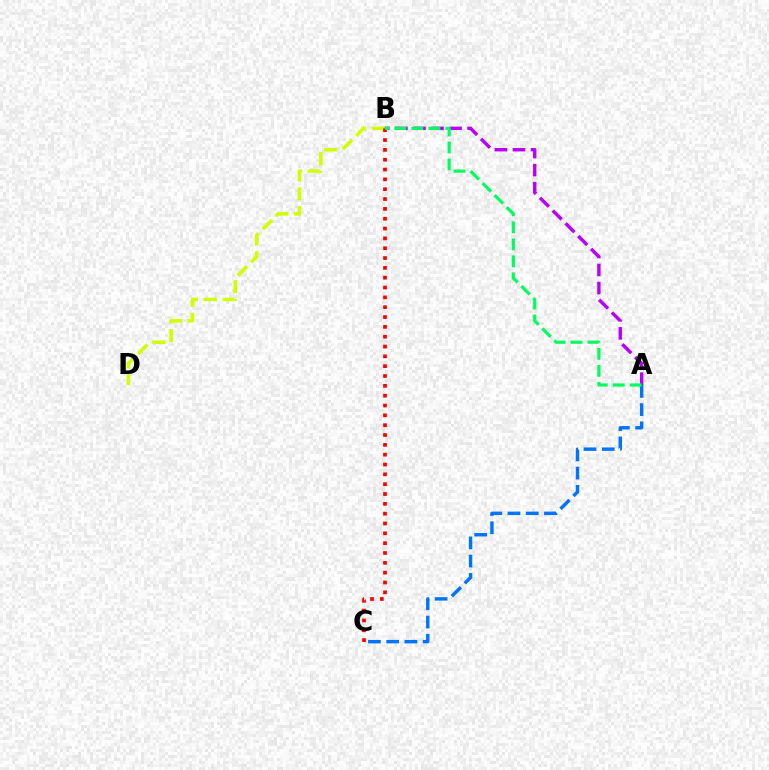{('A', 'C'): [{'color': '#0074ff', 'line_style': 'dashed', 'thickness': 2.48}], ('A', 'B'): [{'color': '#b900ff', 'line_style': 'dashed', 'thickness': 2.45}, {'color': '#00ff5c', 'line_style': 'dashed', 'thickness': 2.31}], ('B', 'D'): [{'color': '#d1ff00', 'line_style': 'dashed', 'thickness': 2.56}], ('B', 'C'): [{'color': '#ff0000', 'line_style': 'dotted', 'thickness': 2.67}]}